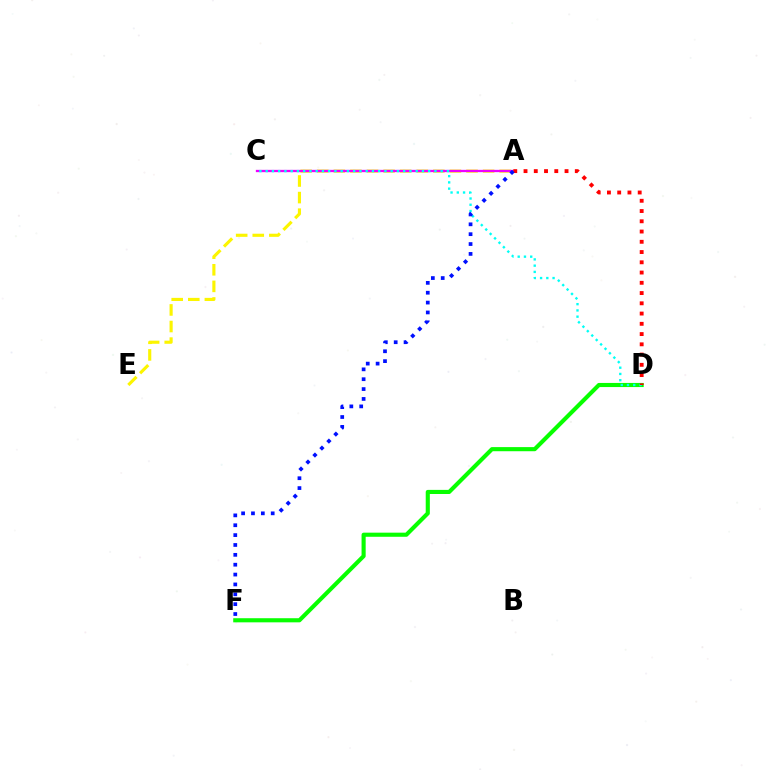{('D', 'F'): [{'color': '#08ff00', 'line_style': 'solid', 'thickness': 2.96}], ('A', 'E'): [{'color': '#fcf500', 'line_style': 'dashed', 'thickness': 2.25}], ('A', 'C'): [{'color': '#ee00ff', 'line_style': 'solid', 'thickness': 1.66}], ('C', 'D'): [{'color': '#00fff6', 'line_style': 'dotted', 'thickness': 1.7}], ('A', 'D'): [{'color': '#ff0000', 'line_style': 'dotted', 'thickness': 2.79}], ('A', 'F'): [{'color': '#0010ff', 'line_style': 'dotted', 'thickness': 2.68}]}